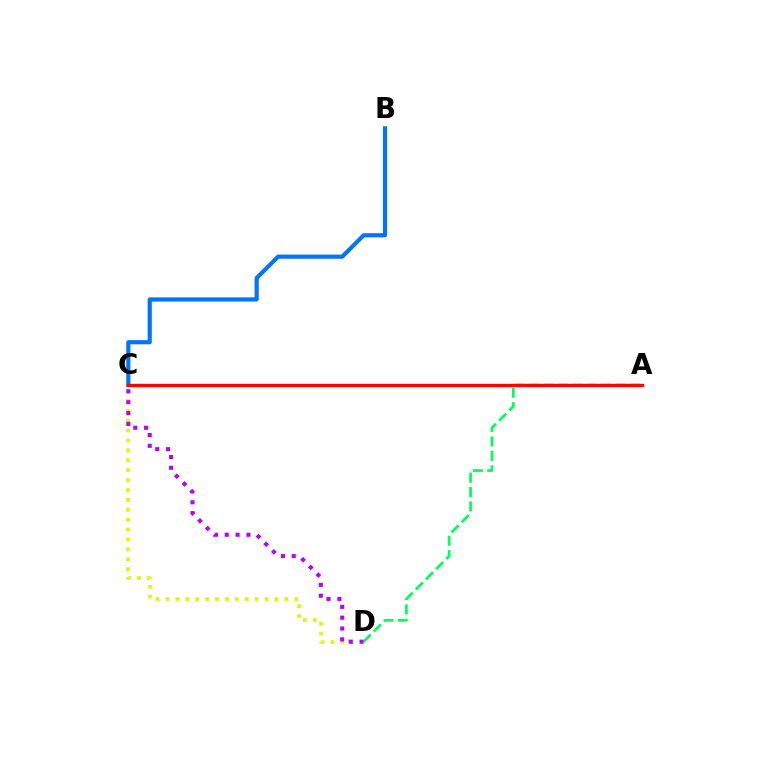{('B', 'C'): [{'color': '#0074ff', 'line_style': 'solid', 'thickness': 2.99}], ('A', 'D'): [{'color': '#00ff5c', 'line_style': 'dashed', 'thickness': 1.95}], ('C', 'D'): [{'color': '#d1ff00', 'line_style': 'dotted', 'thickness': 2.69}, {'color': '#b900ff', 'line_style': 'dotted', 'thickness': 2.94}], ('A', 'C'): [{'color': '#ff0000', 'line_style': 'solid', 'thickness': 2.41}]}